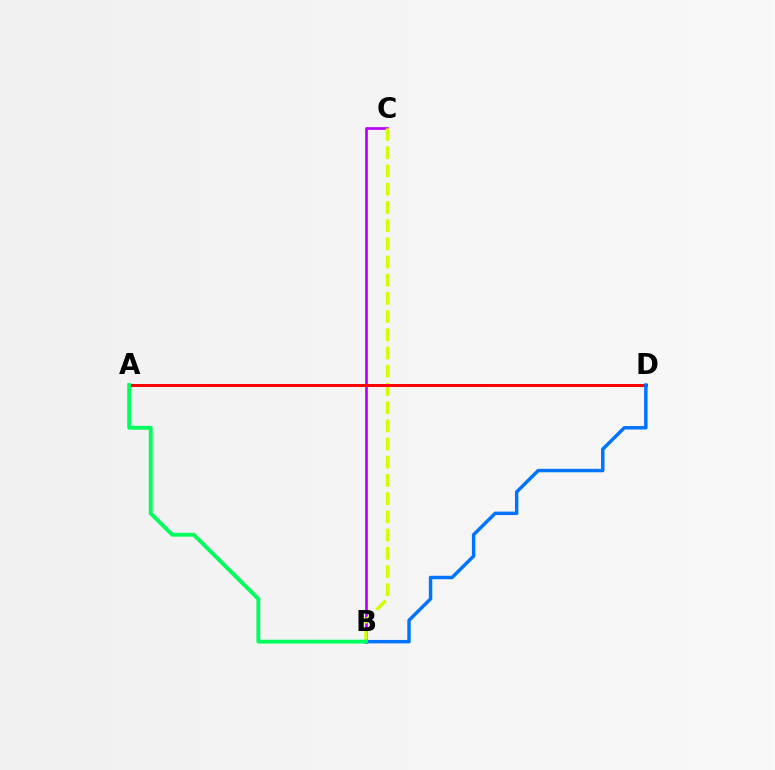{('B', 'C'): [{'color': '#b900ff', 'line_style': 'solid', 'thickness': 1.93}, {'color': '#d1ff00', 'line_style': 'dashed', 'thickness': 2.47}], ('A', 'D'): [{'color': '#ff0000', 'line_style': 'solid', 'thickness': 2.15}], ('B', 'D'): [{'color': '#0074ff', 'line_style': 'solid', 'thickness': 2.49}], ('A', 'B'): [{'color': '#00ff5c', 'line_style': 'solid', 'thickness': 2.79}]}